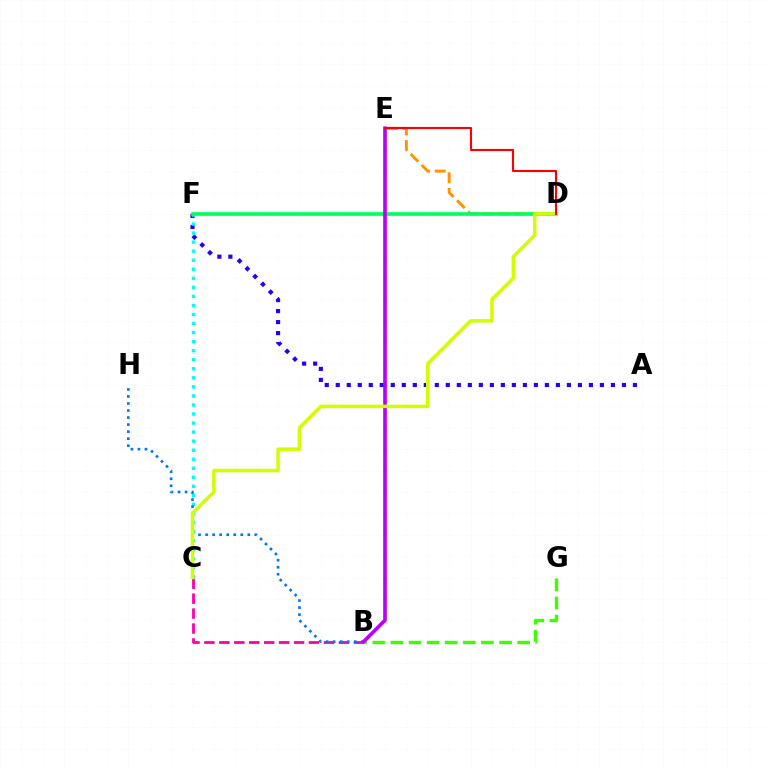{('A', 'F'): [{'color': '#2500ff', 'line_style': 'dotted', 'thickness': 2.99}], ('B', 'G'): [{'color': '#3dff00', 'line_style': 'dashed', 'thickness': 2.46}], ('C', 'F'): [{'color': '#00fff6', 'line_style': 'dotted', 'thickness': 2.46}], ('B', 'C'): [{'color': '#ff00ac', 'line_style': 'dashed', 'thickness': 2.03}], ('D', 'E'): [{'color': '#ff9400', 'line_style': 'dashed', 'thickness': 2.12}, {'color': '#ff0000', 'line_style': 'solid', 'thickness': 1.54}], ('B', 'H'): [{'color': '#0074ff', 'line_style': 'dotted', 'thickness': 1.91}], ('D', 'F'): [{'color': '#00ff5c', 'line_style': 'solid', 'thickness': 2.62}], ('B', 'E'): [{'color': '#b900ff', 'line_style': 'solid', 'thickness': 2.62}], ('C', 'D'): [{'color': '#d1ff00', 'line_style': 'solid', 'thickness': 2.53}]}